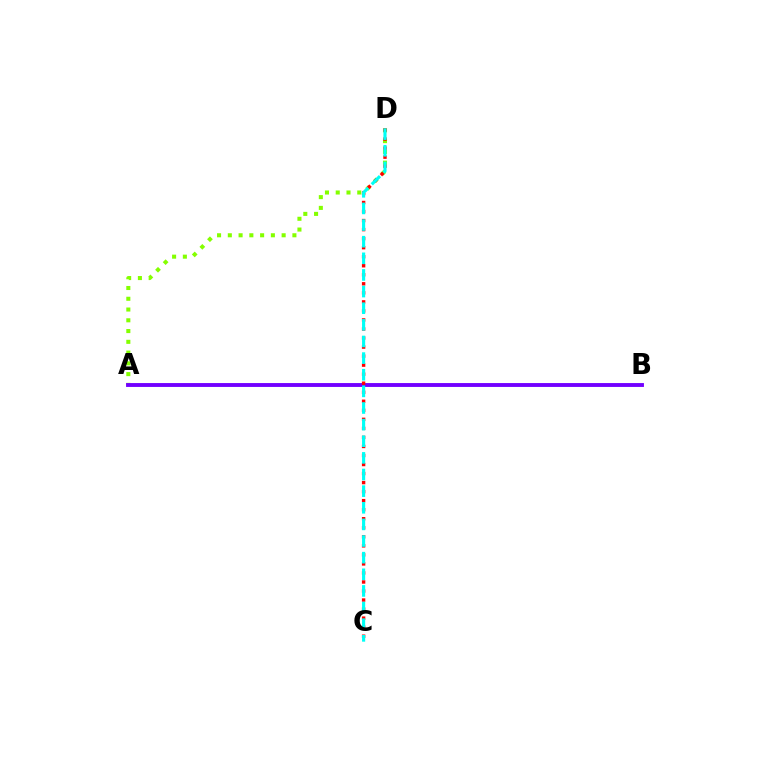{('A', 'D'): [{'color': '#84ff00', 'line_style': 'dotted', 'thickness': 2.92}], ('A', 'B'): [{'color': '#7200ff', 'line_style': 'solid', 'thickness': 2.79}], ('C', 'D'): [{'color': '#ff0000', 'line_style': 'dotted', 'thickness': 2.45}, {'color': '#00fff6', 'line_style': 'dashed', 'thickness': 2.26}]}